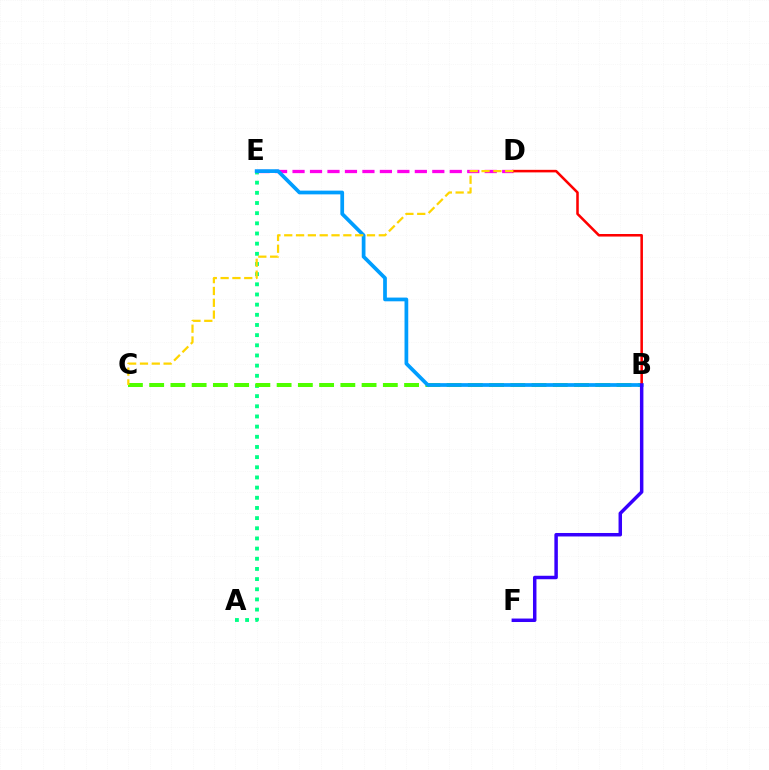{('A', 'E'): [{'color': '#00ff86', 'line_style': 'dotted', 'thickness': 2.76}], ('D', 'E'): [{'color': '#ff00ed', 'line_style': 'dashed', 'thickness': 2.37}], ('B', 'C'): [{'color': '#4fff00', 'line_style': 'dashed', 'thickness': 2.89}], ('B', 'E'): [{'color': '#009eff', 'line_style': 'solid', 'thickness': 2.69}], ('B', 'D'): [{'color': '#ff0000', 'line_style': 'solid', 'thickness': 1.84}], ('C', 'D'): [{'color': '#ffd500', 'line_style': 'dashed', 'thickness': 1.61}], ('B', 'F'): [{'color': '#3700ff', 'line_style': 'solid', 'thickness': 2.5}]}